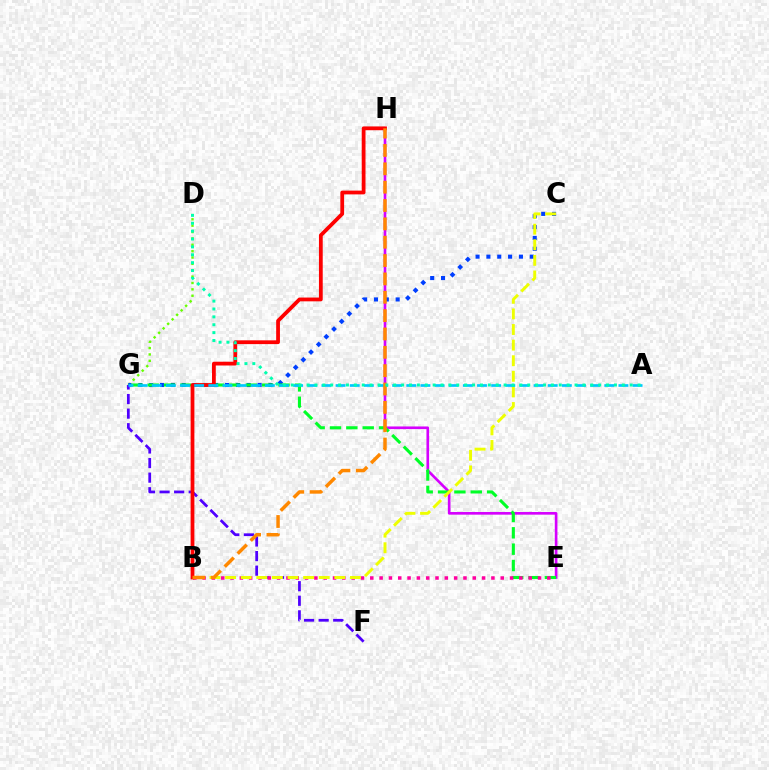{('D', 'G'): [{'color': '#66ff00', 'line_style': 'dotted', 'thickness': 1.73}], ('E', 'H'): [{'color': '#d600ff', 'line_style': 'solid', 'thickness': 1.91}], ('C', 'G'): [{'color': '#003fff', 'line_style': 'dotted', 'thickness': 2.95}], ('E', 'G'): [{'color': '#00ff27', 'line_style': 'dashed', 'thickness': 2.22}], ('F', 'G'): [{'color': '#4f00ff', 'line_style': 'dashed', 'thickness': 1.98}], ('B', 'E'): [{'color': '#ff00a0', 'line_style': 'dotted', 'thickness': 2.53}], ('B', 'C'): [{'color': '#eeff00', 'line_style': 'dashed', 'thickness': 2.12}], ('B', 'H'): [{'color': '#ff0000', 'line_style': 'solid', 'thickness': 2.72}, {'color': '#ff8800', 'line_style': 'dashed', 'thickness': 2.49}], ('A', 'G'): [{'color': '#00c7ff', 'line_style': 'dashed', 'thickness': 1.92}], ('A', 'D'): [{'color': '#00ffaf', 'line_style': 'dotted', 'thickness': 2.14}]}